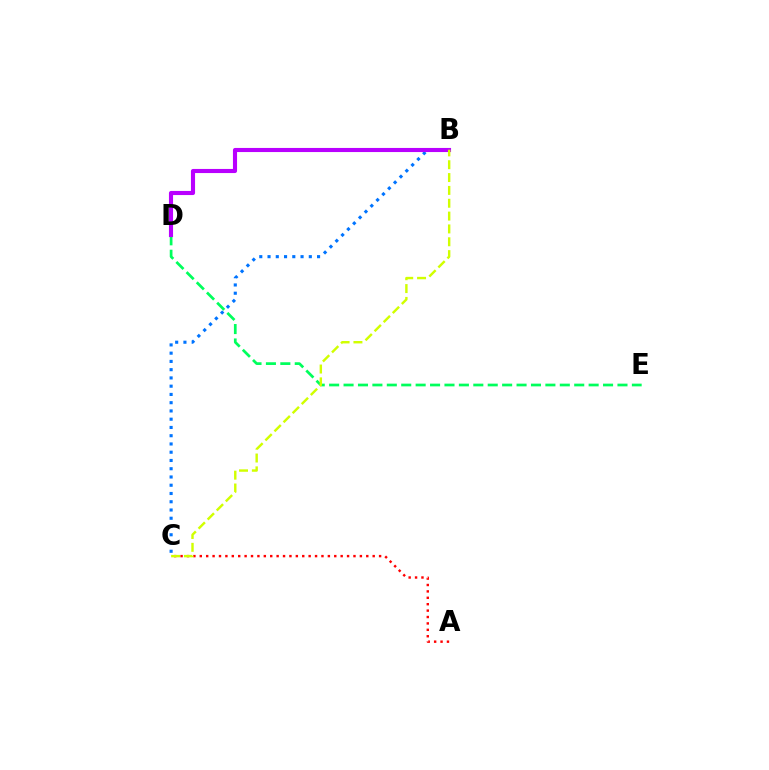{('B', 'C'): [{'color': '#0074ff', 'line_style': 'dotted', 'thickness': 2.24}, {'color': '#d1ff00', 'line_style': 'dashed', 'thickness': 1.74}], ('D', 'E'): [{'color': '#00ff5c', 'line_style': 'dashed', 'thickness': 1.96}], ('B', 'D'): [{'color': '#b900ff', 'line_style': 'solid', 'thickness': 2.96}], ('A', 'C'): [{'color': '#ff0000', 'line_style': 'dotted', 'thickness': 1.74}]}